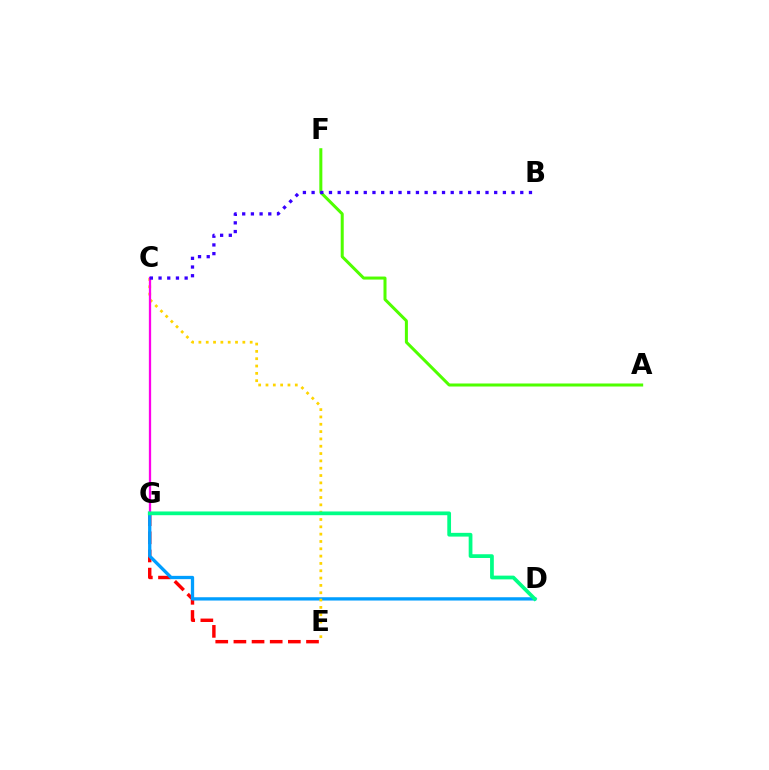{('A', 'F'): [{'color': '#4fff00', 'line_style': 'solid', 'thickness': 2.17}], ('E', 'G'): [{'color': '#ff0000', 'line_style': 'dashed', 'thickness': 2.47}], ('D', 'G'): [{'color': '#009eff', 'line_style': 'solid', 'thickness': 2.37}, {'color': '#00ff86', 'line_style': 'solid', 'thickness': 2.69}], ('C', 'E'): [{'color': '#ffd500', 'line_style': 'dotted', 'thickness': 1.99}], ('C', 'G'): [{'color': '#ff00ed', 'line_style': 'solid', 'thickness': 1.65}], ('B', 'C'): [{'color': '#3700ff', 'line_style': 'dotted', 'thickness': 2.36}]}